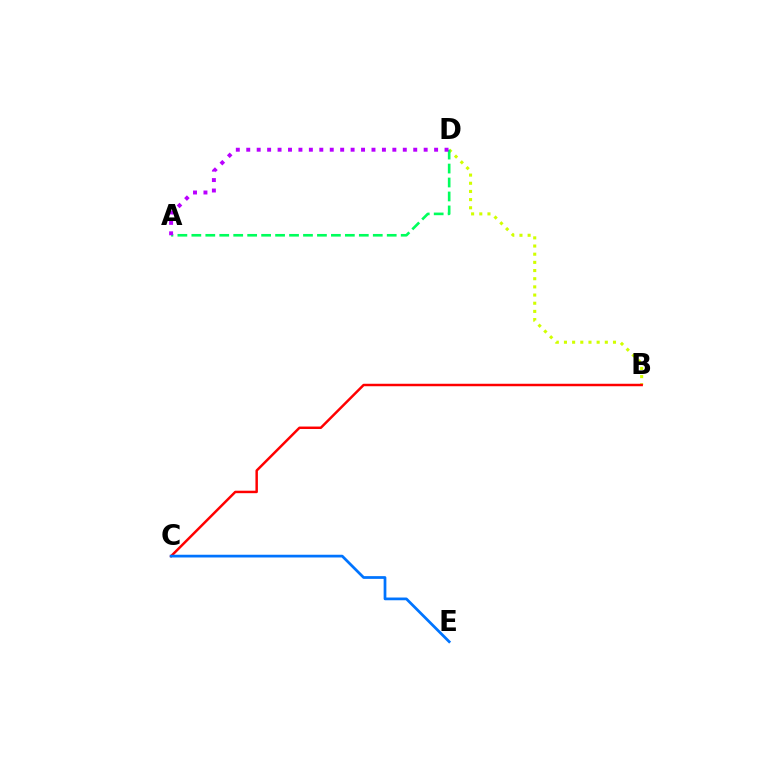{('B', 'D'): [{'color': '#d1ff00', 'line_style': 'dotted', 'thickness': 2.22}], ('A', 'D'): [{'color': '#00ff5c', 'line_style': 'dashed', 'thickness': 1.9}, {'color': '#b900ff', 'line_style': 'dotted', 'thickness': 2.84}], ('B', 'C'): [{'color': '#ff0000', 'line_style': 'solid', 'thickness': 1.78}], ('C', 'E'): [{'color': '#0074ff', 'line_style': 'solid', 'thickness': 1.97}]}